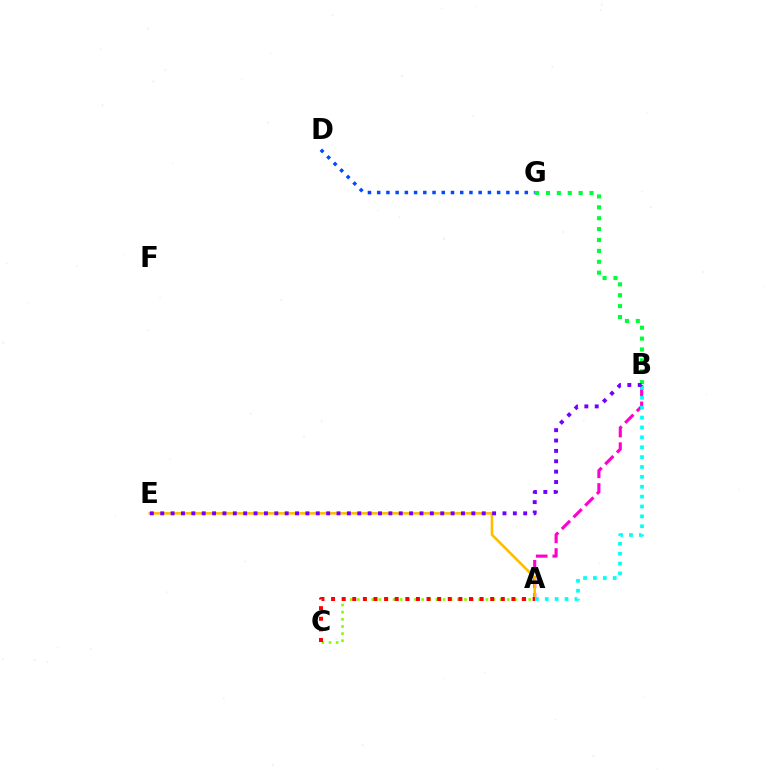{('A', 'C'): [{'color': '#84ff00', 'line_style': 'dotted', 'thickness': 1.94}, {'color': '#ff0000', 'line_style': 'dotted', 'thickness': 2.88}], ('A', 'B'): [{'color': '#ff00cf', 'line_style': 'dashed', 'thickness': 2.25}, {'color': '#00fff6', 'line_style': 'dotted', 'thickness': 2.68}], ('A', 'E'): [{'color': '#ffbd00', 'line_style': 'solid', 'thickness': 1.85}], ('B', 'G'): [{'color': '#00ff39', 'line_style': 'dotted', 'thickness': 2.96}], ('B', 'E'): [{'color': '#7200ff', 'line_style': 'dotted', 'thickness': 2.82}], ('D', 'G'): [{'color': '#004bff', 'line_style': 'dotted', 'thickness': 2.51}]}